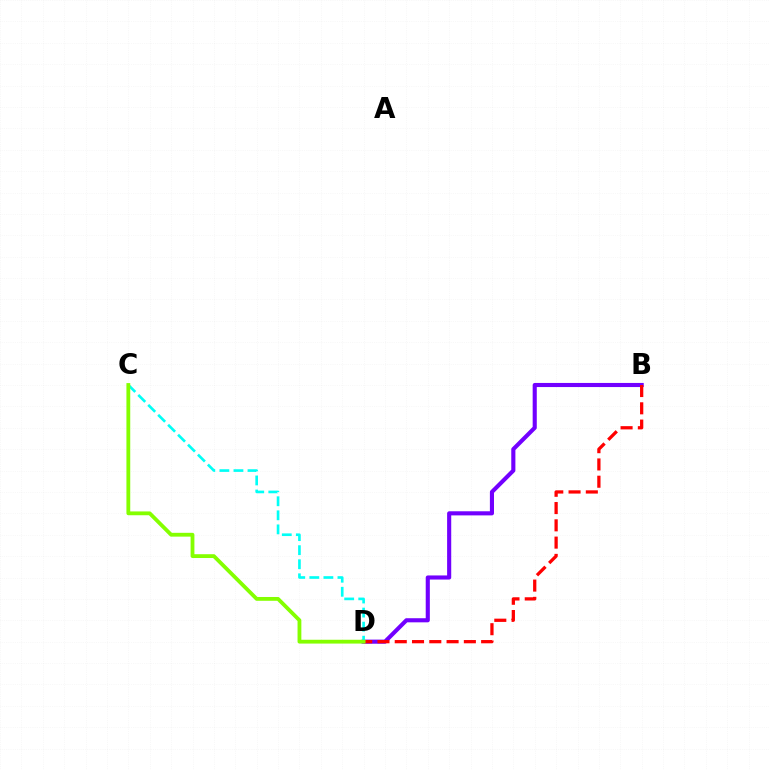{('B', 'D'): [{'color': '#7200ff', 'line_style': 'solid', 'thickness': 2.96}, {'color': '#ff0000', 'line_style': 'dashed', 'thickness': 2.35}], ('C', 'D'): [{'color': '#00fff6', 'line_style': 'dashed', 'thickness': 1.91}, {'color': '#84ff00', 'line_style': 'solid', 'thickness': 2.74}]}